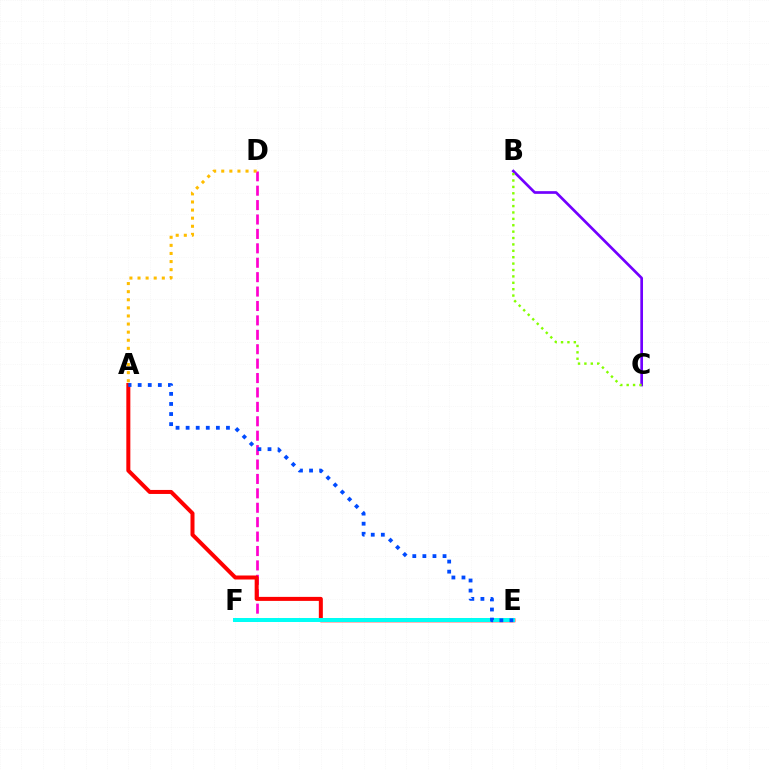{('B', 'C'): [{'color': '#7200ff', 'line_style': 'solid', 'thickness': 1.93}, {'color': '#84ff00', 'line_style': 'dotted', 'thickness': 1.74}], ('D', 'F'): [{'color': '#ff00cf', 'line_style': 'dashed', 'thickness': 1.96}], ('A', 'E'): [{'color': '#ff0000', 'line_style': 'solid', 'thickness': 2.89}, {'color': '#004bff', 'line_style': 'dotted', 'thickness': 2.74}], ('A', 'D'): [{'color': '#ffbd00', 'line_style': 'dotted', 'thickness': 2.2}], ('E', 'F'): [{'color': '#00ff39', 'line_style': 'dotted', 'thickness': 2.59}, {'color': '#00fff6', 'line_style': 'solid', 'thickness': 2.86}]}